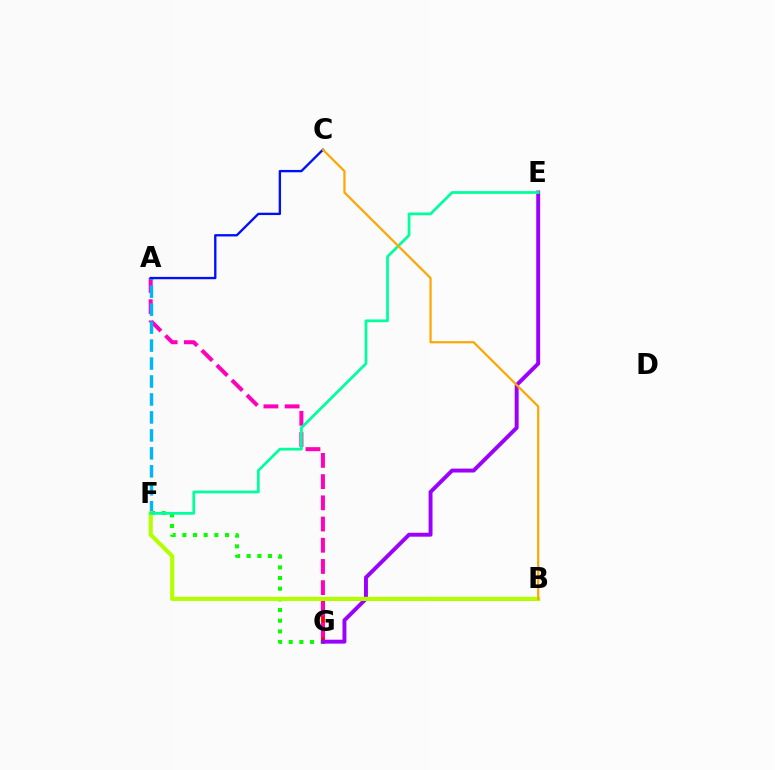{('B', 'G'): [{'color': '#ff0000', 'line_style': 'solid', 'thickness': 2.75}], ('A', 'G'): [{'color': '#ff00bd', 'line_style': 'dashed', 'thickness': 2.88}], ('F', 'G'): [{'color': '#08ff00', 'line_style': 'dotted', 'thickness': 2.9}], ('A', 'F'): [{'color': '#00b5ff', 'line_style': 'dashed', 'thickness': 2.44}], ('E', 'G'): [{'color': '#9b00ff', 'line_style': 'solid', 'thickness': 2.82}], ('B', 'F'): [{'color': '#b3ff00', 'line_style': 'solid', 'thickness': 2.99}], ('A', 'C'): [{'color': '#0010ff', 'line_style': 'solid', 'thickness': 1.69}], ('E', 'F'): [{'color': '#00ff9d', 'line_style': 'solid', 'thickness': 1.97}], ('B', 'C'): [{'color': '#ffa500', 'line_style': 'solid', 'thickness': 1.58}]}